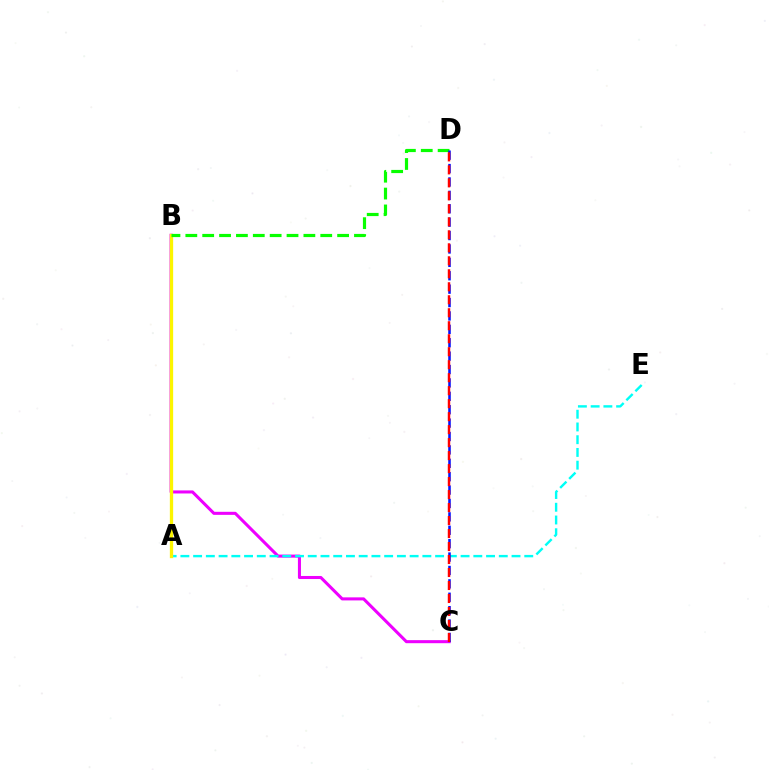{('B', 'C'): [{'color': '#ee00ff', 'line_style': 'solid', 'thickness': 2.2}], ('A', 'E'): [{'color': '#00fff6', 'line_style': 'dashed', 'thickness': 1.73}], ('A', 'B'): [{'color': '#fcf500', 'line_style': 'solid', 'thickness': 2.38}], ('B', 'D'): [{'color': '#08ff00', 'line_style': 'dashed', 'thickness': 2.29}], ('C', 'D'): [{'color': '#0010ff', 'line_style': 'dashed', 'thickness': 1.82}, {'color': '#ff0000', 'line_style': 'dashed', 'thickness': 1.76}]}